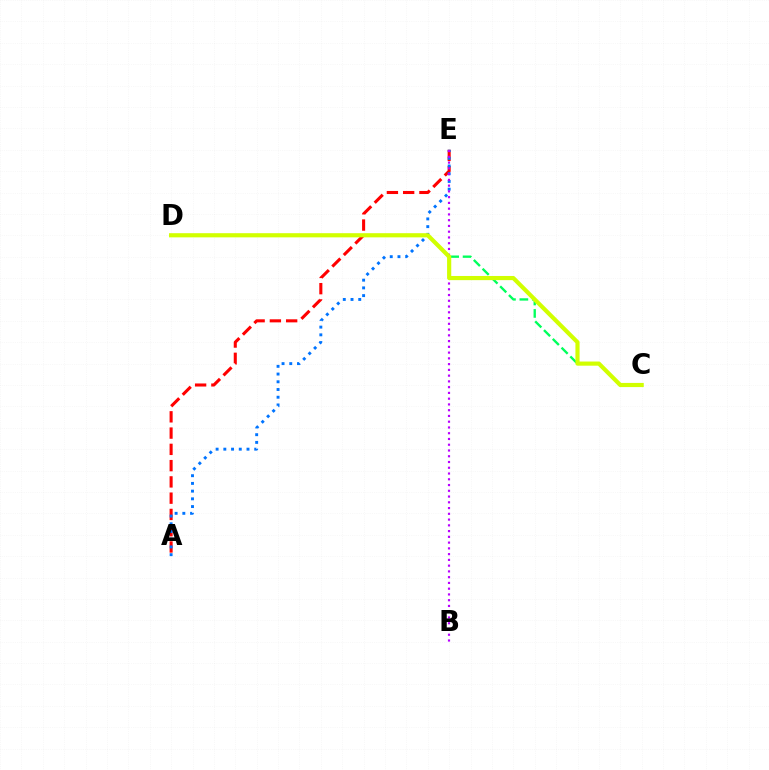{('A', 'E'): [{'color': '#ff0000', 'line_style': 'dashed', 'thickness': 2.21}, {'color': '#0074ff', 'line_style': 'dotted', 'thickness': 2.1}], ('C', 'D'): [{'color': '#00ff5c', 'line_style': 'dashed', 'thickness': 1.69}, {'color': '#d1ff00', 'line_style': 'solid', 'thickness': 3.0}], ('B', 'E'): [{'color': '#b900ff', 'line_style': 'dotted', 'thickness': 1.56}]}